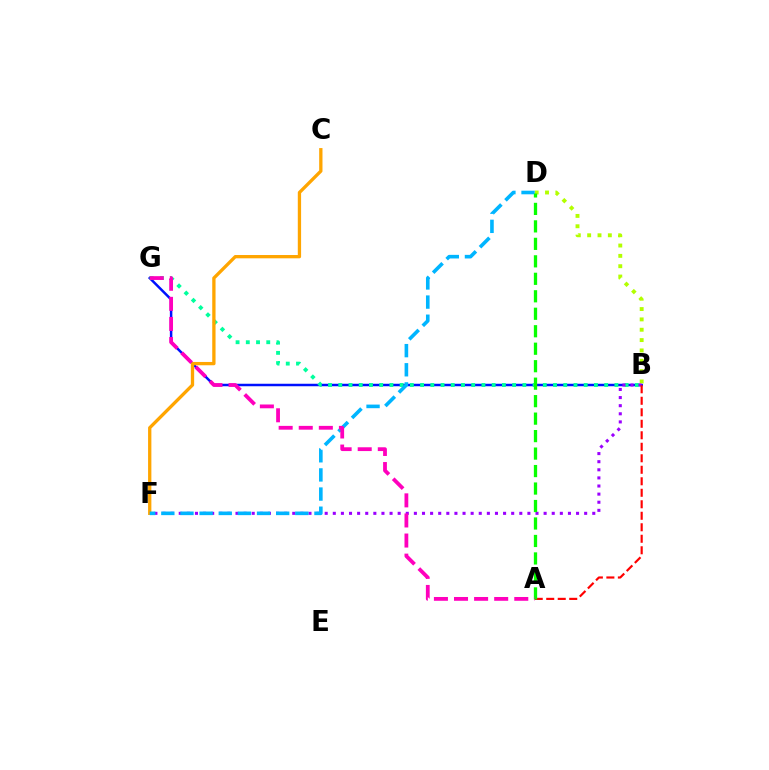{('B', 'G'): [{'color': '#0010ff', 'line_style': 'solid', 'thickness': 1.8}, {'color': '#00ff9d', 'line_style': 'dotted', 'thickness': 2.78}], ('B', 'D'): [{'color': '#b3ff00', 'line_style': 'dotted', 'thickness': 2.81}], ('C', 'F'): [{'color': '#ffa500', 'line_style': 'solid', 'thickness': 2.38}], ('B', 'F'): [{'color': '#9b00ff', 'line_style': 'dotted', 'thickness': 2.2}], ('D', 'F'): [{'color': '#00b5ff', 'line_style': 'dashed', 'thickness': 2.6}], ('A', 'B'): [{'color': '#ff0000', 'line_style': 'dashed', 'thickness': 1.56}], ('A', 'D'): [{'color': '#08ff00', 'line_style': 'dashed', 'thickness': 2.37}], ('A', 'G'): [{'color': '#ff00bd', 'line_style': 'dashed', 'thickness': 2.73}]}